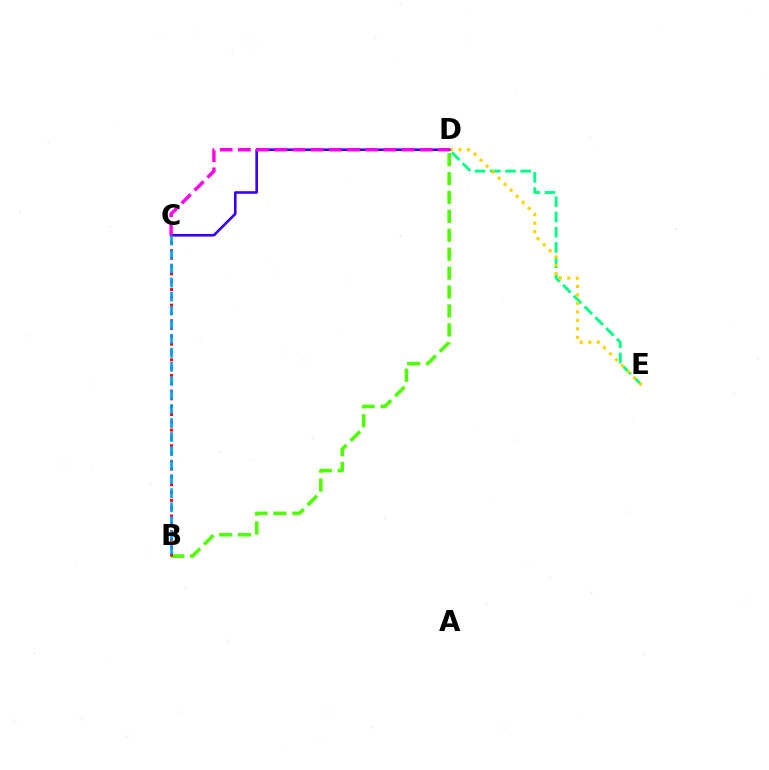{('B', 'D'): [{'color': '#4fff00', 'line_style': 'dashed', 'thickness': 2.57}], ('B', 'C'): [{'color': '#ff0000', 'line_style': 'dotted', 'thickness': 2.12}, {'color': '#009eff', 'line_style': 'dashed', 'thickness': 1.91}], ('D', 'E'): [{'color': '#00ff86', 'line_style': 'dashed', 'thickness': 2.07}, {'color': '#ffd500', 'line_style': 'dotted', 'thickness': 2.31}], ('C', 'D'): [{'color': '#3700ff', 'line_style': 'solid', 'thickness': 1.88}, {'color': '#ff00ed', 'line_style': 'dashed', 'thickness': 2.47}]}